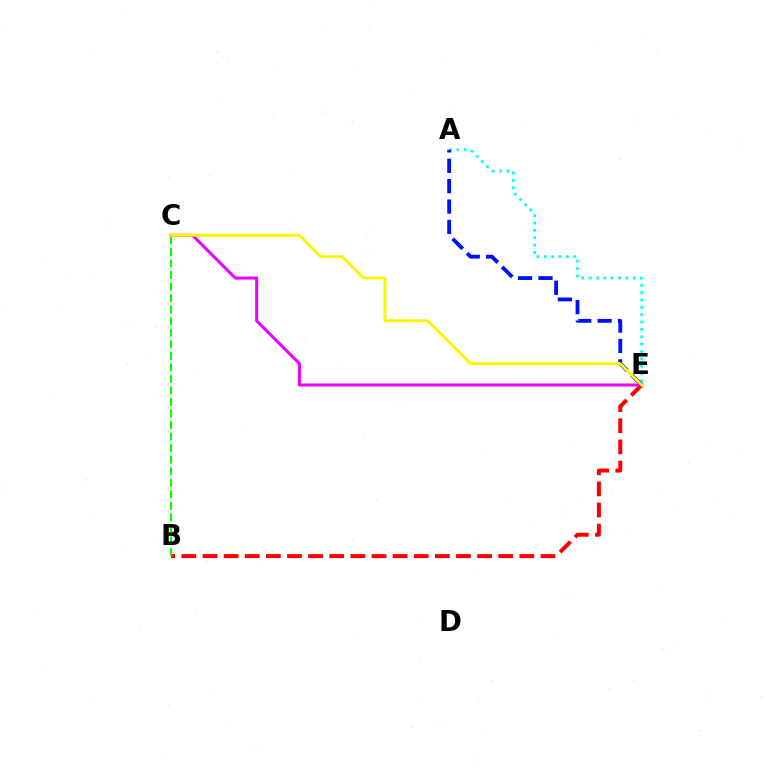{('A', 'E'): [{'color': '#00fff6', 'line_style': 'dotted', 'thickness': 2.0}, {'color': '#0010ff', 'line_style': 'dashed', 'thickness': 2.77}], ('B', 'E'): [{'color': '#ff0000', 'line_style': 'dashed', 'thickness': 2.87}], ('B', 'C'): [{'color': '#08ff00', 'line_style': 'dashed', 'thickness': 1.57}], ('C', 'E'): [{'color': '#ee00ff', 'line_style': 'solid', 'thickness': 2.19}, {'color': '#fcf500', 'line_style': 'solid', 'thickness': 2.09}]}